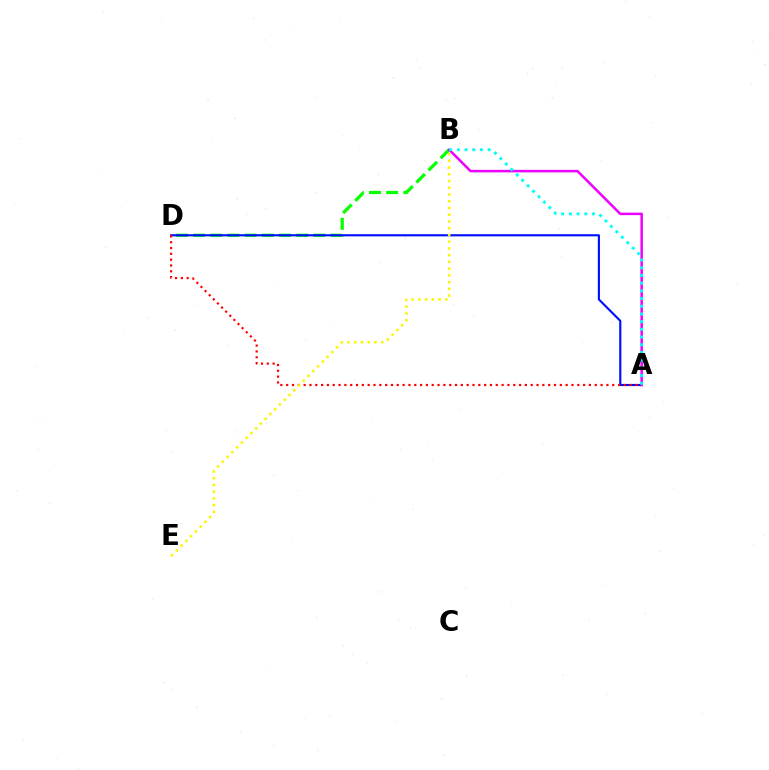{('B', 'D'): [{'color': '#08ff00', 'line_style': 'dashed', 'thickness': 2.33}], ('A', 'D'): [{'color': '#0010ff', 'line_style': 'solid', 'thickness': 1.54}, {'color': '#ff0000', 'line_style': 'dotted', 'thickness': 1.58}], ('A', 'B'): [{'color': '#ee00ff', 'line_style': 'solid', 'thickness': 1.81}, {'color': '#00fff6', 'line_style': 'dotted', 'thickness': 2.09}], ('B', 'E'): [{'color': '#fcf500', 'line_style': 'dotted', 'thickness': 1.83}]}